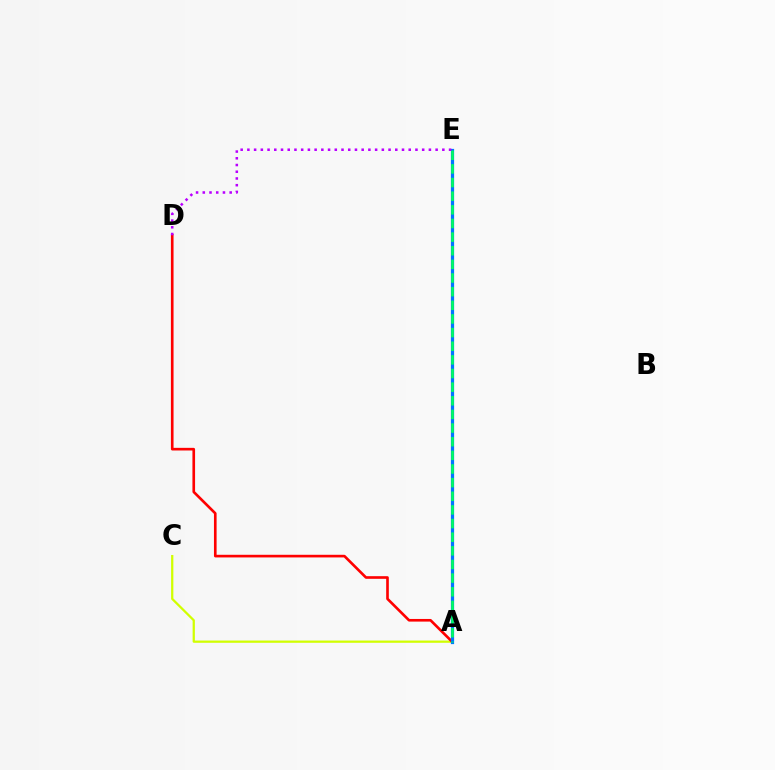{('A', 'C'): [{'color': '#d1ff00', 'line_style': 'solid', 'thickness': 1.62}], ('A', 'D'): [{'color': '#ff0000', 'line_style': 'solid', 'thickness': 1.9}], ('A', 'E'): [{'color': '#0074ff', 'line_style': 'solid', 'thickness': 2.33}, {'color': '#00ff5c', 'line_style': 'dashed', 'thickness': 1.85}], ('D', 'E'): [{'color': '#b900ff', 'line_style': 'dotted', 'thickness': 1.83}]}